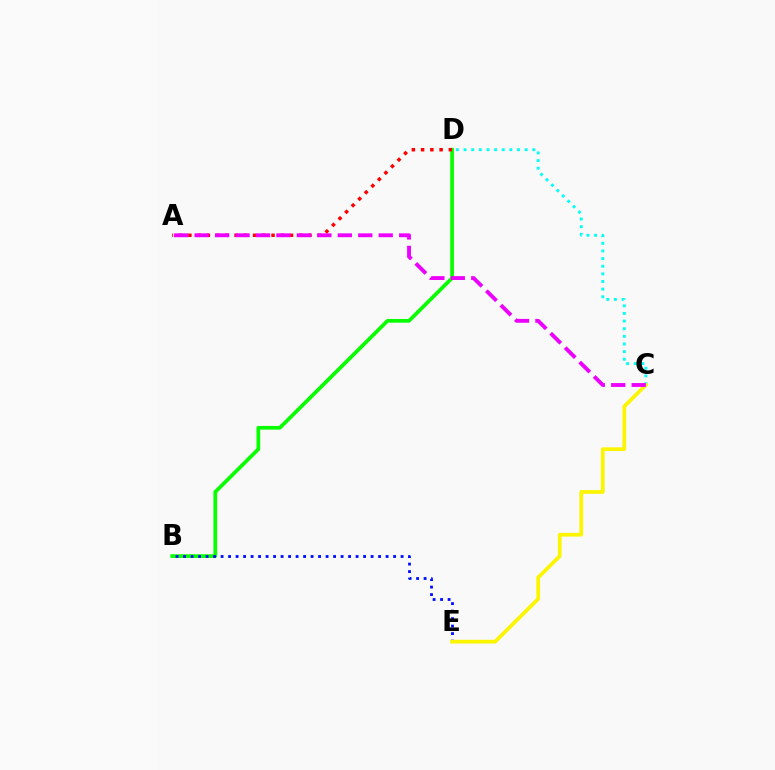{('C', 'D'): [{'color': '#00fff6', 'line_style': 'dotted', 'thickness': 2.07}], ('B', 'D'): [{'color': '#08ff00', 'line_style': 'solid', 'thickness': 2.67}], ('B', 'E'): [{'color': '#0010ff', 'line_style': 'dotted', 'thickness': 2.04}], ('C', 'E'): [{'color': '#fcf500', 'line_style': 'solid', 'thickness': 2.68}], ('A', 'D'): [{'color': '#ff0000', 'line_style': 'dotted', 'thickness': 2.51}], ('A', 'C'): [{'color': '#ee00ff', 'line_style': 'dashed', 'thickness': 2.78}]}